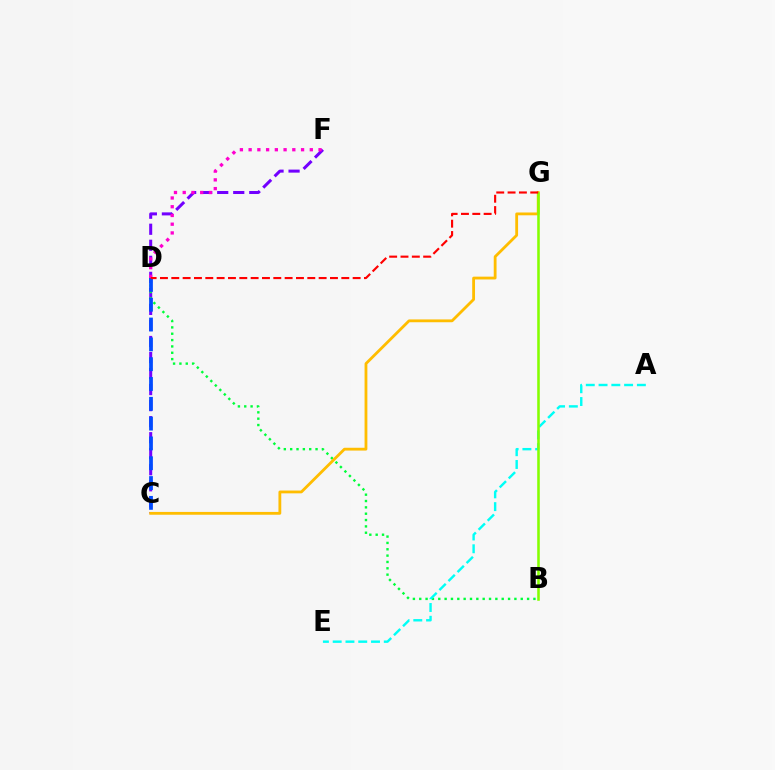{('C', 'F'): [{'color': '#7200ff', 'line_style': 'dashed', 'thickness': 2.18}], ('D', 'F'): [{'color': '#ff00cf', 'line_style': 'dotted', 'thickness': 2.37}], ('B', 'D'): [{'color': '#00ff39', 'line_style': 'dotted', 'thickness': 1.72}], ('A', 'E'): [{'color': '#00fff6', 'line_style': 'dashed', 'thickness': 1.74}], ('C', 'G'): [{'color': '#ffbd00', 'line_style': 'solid', 'thickness': 2.02}], ('B', 'G'): [{'color': '#84ff00', 'line_style': 'solid', 'thickness': 1.85}], ('C', 'D'): [{'color': '#004bff', 'line_style': 'dashed', 'thickness': 2.69}], ('D', 'G'): [{'color': '#ff0000', 'line_style': 'dashed', 'thickness': 1.54}]}